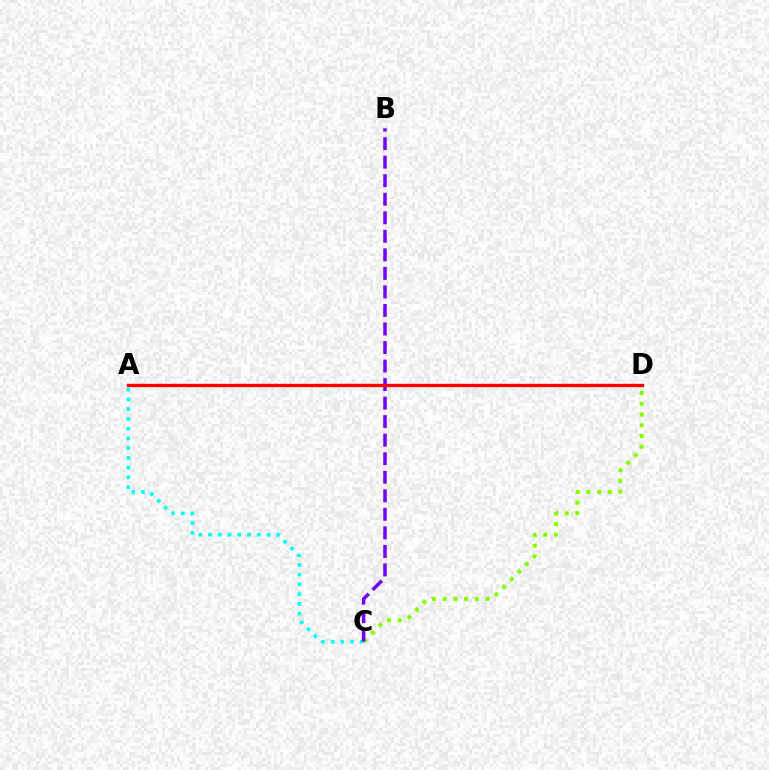{('A', 'C'): [{'color': '#00fff6', 'line_style': 'dotted', 'thickness': 2.64}], ('C', 'D'): [{'color': '#84ff00', 'line_style': 'dotted', 'thickness': 2.92}], ('B', 'C'): [{'color': '#7200ff', 'line_style': 'dashed', 'thickness': 2.52}], ('A', 'D'): [{'color': '#ff0000', 'line_style': 'solid', 'thickness': 2.41}]}